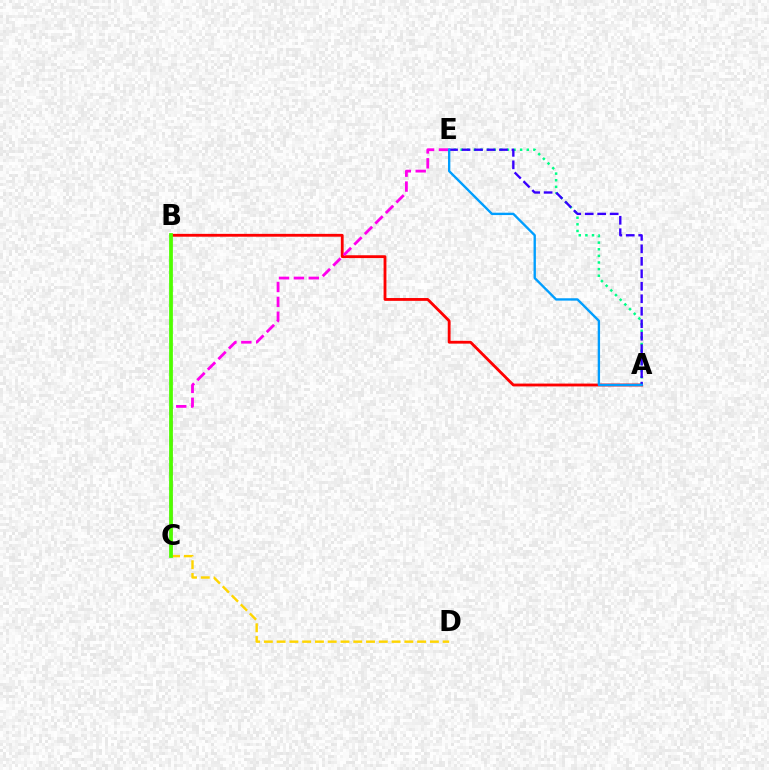{('A', 'B'): [{'color': '#ff0000', 'line_style': 'solid', 'thickness': 2.04}], ('C', 'E'): [{'color': '#ff00ed', 'line_style': 'dashed', 'thickness': 2.02}], ('A', 'E'): [{'color': '#00ff86', 'line_style': 'dotted', 'thickness': 1.8}, {'color': '#3700ff', 'line_style': 'dashed', 'thickness': 1.7}, {'color': '#009eff', 'line_style': 'solid', 'thickness': 1.7}], ('C', 'D'): [{'color': '#ffd500', 'line_style': 'dashed', 'thickness': 1.74}], ('B', 'C'): [{'color': '#4fff00', 'line_style': 'solid', 'thickness': 2.71}]}